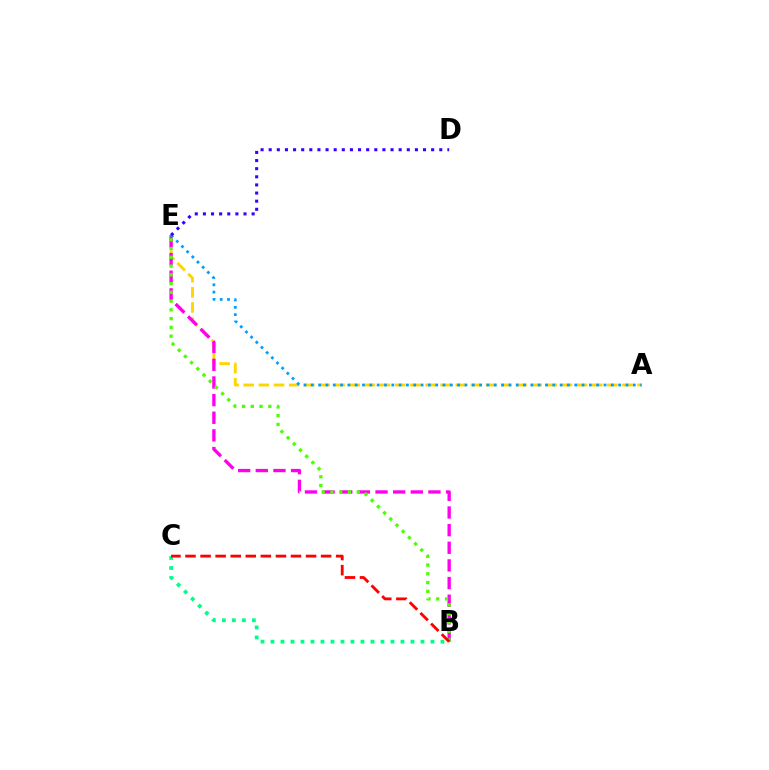{('A', 'E'): [{'color': '#ffd500', 'line_style': 'dashed', 'thickness': 2.06}, {'color': '#009eff', 'line_style': 'dotted', 'thickness': 1.99}], ('B', 'E'): [{'color': '#ff00ed', 'line_style': 'dashed', 'thickness': 2.4}, {'color': '#4fff00', 'line_style': 'dotted', 'thickness': 2.38}], ('B', 'C'): [{'color': '#00ff86', 'line_style': 'dotted', 'thickness': 2.72}, {'color': '#ff0000', 'line_style': 'dashed', 'thickness': 2.05}], ('D', 'E'): [{'color': '#3700ff', 'line_style': 'dotted', 'thickness': 2.21}]}